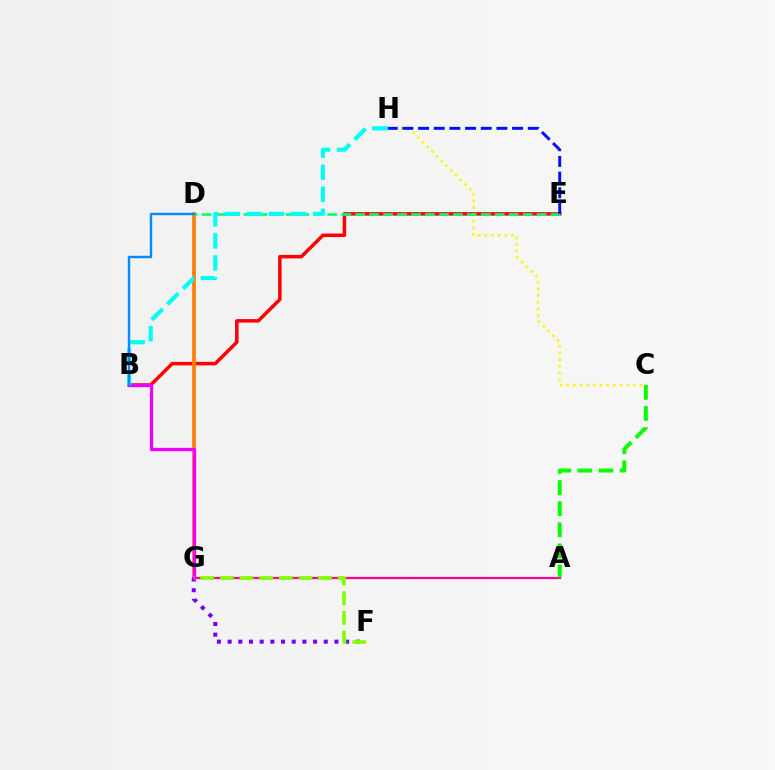{('B', 'E'): [{'color': '#ff0000', 'line_style': 'solid', 'thickness': 2.52}], ('C', 'H'): [{'color': '#fcf500', 'line_style': 'dotted', 'thickness': 1.81}], ('D', 'G'): [{'color': '#ff7c00', 'line_style': 'solid', 'thickness': 2.62}], ('A', 'G'): [{'color': '#ff0094', 'line_style': 'solid', 'thickness': 1.59}], ('F', 'G'): [{'color': '#7200ff', 'line_style': 'dotted', 'thickness': 2.9}, {'color': '#84ff00', 'line_style': 'dashed', 'thickness': 2.67}], ('A', 'C'): [{'color': '#08ff00', 'line_style': 'dashed', 'thickness': 2.87}], ('D', 'E'): [{'color': '#00ff74', 'line_style': 'dashed', 'thickness': 1.9}], ('E', 'H'): [{'color': '#0010ff', 'line_style': 'dashed', 'thickness': 2.13}], ('B', 'G'): [{'color': '#ee00ff', 'line_style': 'solid', 'thickness': 2.36}], ('B', 'H'): [{'color': '#00fff6', 'line_style': 'dashed', 'thickness': 2.99}], ('B', 'D'): [{'color': '#008cff', 'line_style': 'solid', 'thickness': 1.74}]}